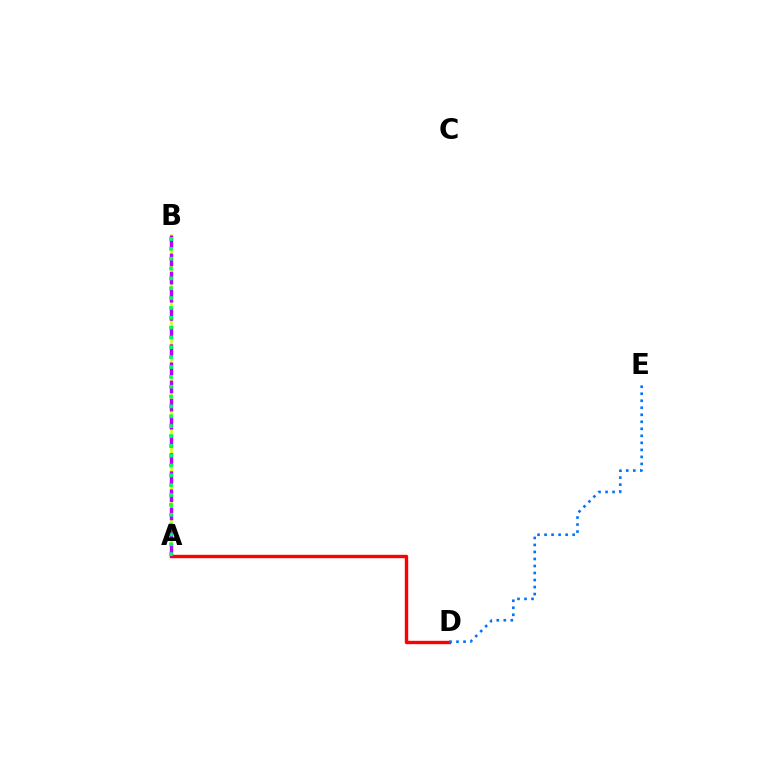{('A', 'B'): [{'color': '#d1ff00', 'line_style': 'solid', 'thickness': 1.82}, {'color': '#b900ff', 'line_style': 'dashed', 'thickness': 2.46}, {'color': '#00ff5c', 'line_style': 'dotted', 'thickness': 2.68}], ('A', 'D'): [{'color': '#ff0000', 'line_style': 'solid', 'thickness': 2.44}], ('D', 'E'): [{'color': '#0074ff', 'line_style': 'dotted', 'thickness': 1.91}]}